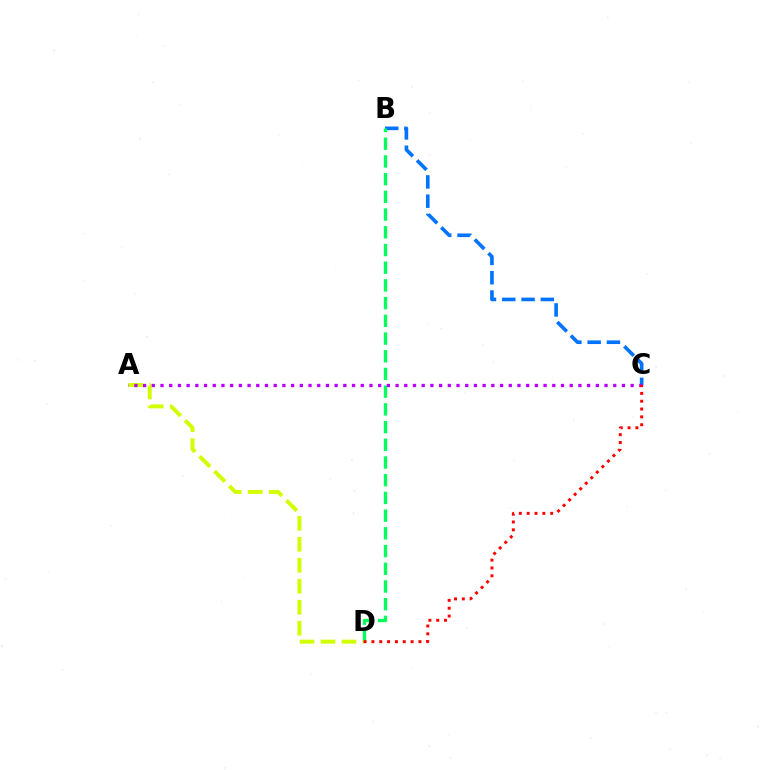{('B', 'C'): [{'color': '#0074ff', 'line_style': 'dashed', 'thickness': 2.62}], ('B', 'D'): [{'color': '#00ff5c', 'line_style': 'dashed', 'thickness': 2.41}], ('A', 'D'): [{'color': '#d1ff00', 'line_style': 'dashed', 'thickness': 2.85}], ('A', 'C'): [{'color': '#b900ff', 'line_style': 'dotted', 'thickness': 2.37}], ('C', 'D'): [{'color': '#ff0000', 'line_style': 'dotted', 'thickness': 2.13}]}